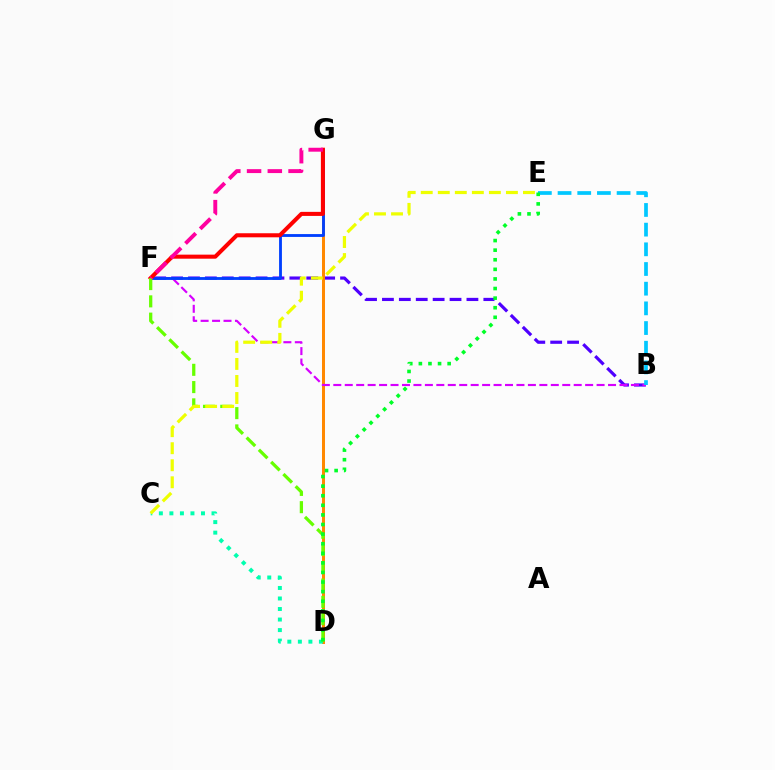{('B', 'F'): [{'color': '#4f00ff', 'line_style': 'dashed', 'thickness': 2.3}, {'color': '#d600ff', 'line_style': 'dashed', 'thickness': 1.56}], ('D', 'G'): [{'color': '#ff8800', 'line_style': 'solid', 'thickness': 2.16}], ('F', 'G'): [{'color': '#003fff', 'line_style': 'solid', 'thickness': 2.04}, {'color': '#ff0000', 'line_style': 'solid', 'thickness': 2.92}, {'color': '#ff00a0', 'line_style': 'dashed', 'thickness': 2.82}], ('B', 'E'): [{'color': '#00c7ff', 'line_style': 'dashed', 'thickness': 2.67}], ('C', 'D'): [{'color': '#00ffaf', 'line_style': 'dotted', 'thickness': 2.86}], ('D', 'F'): [{'color': '#66ff00', 'line_style': 'dashed', 'thickness': 2.35}], ('D', 'E'): [{'color': '#00ff27', 'line_style': 'dotted', 'thickness': 2.61}], ('C', 'E'): [{'color': '#eeff00', 'line_style': 'dashed', 'thickness': 2.31}]}